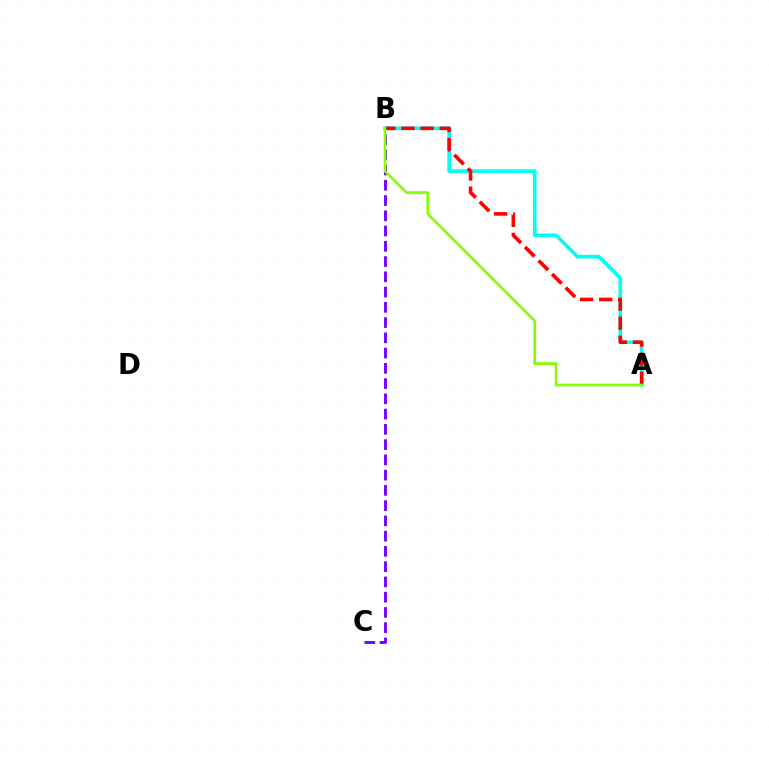{('A', 'B'): [{'color': '#00fff6', 'line_style': 'solid', 'thickness': 2.64}, {'color': '#ff0000', 'line_style': 'dashed', 'thickness': 2.6}, {'color': '#84ff00', 'line_style': 'solid', 'thickness': 1.95}], ('B', 'C'): [{'color': '#7200ff', 'line_style': 'dashed', 'thickness': 2.07}]}